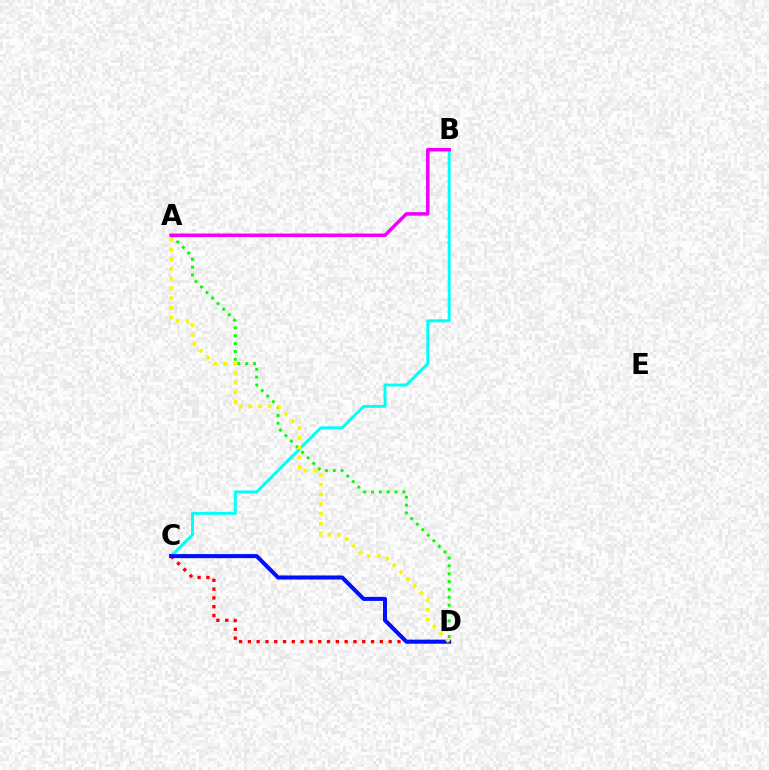{('B', 'C'): [{'color': '#00fff6', 'line_style': 'solid', 'thickness': 2.13}], ('A', 'D'): [{'color': '#08ff00', 'line_style': 'dotted', 'thickness': 2.13}, {'color': '#fcf500', 'line_style': 'dotted', 'thickness': 2.64}], ('C', 'D'): [{'color': '#ff0000', 'line_style': 'dotted', 'thickness': 2.39}, {'color': '#0010ff', 'line_style': 'solid', 'thickness': 2.91}], ('A', 'B'): [{'color': '#ee00ff', 'line_style': 'solid', 'thickness': 2.53}]}